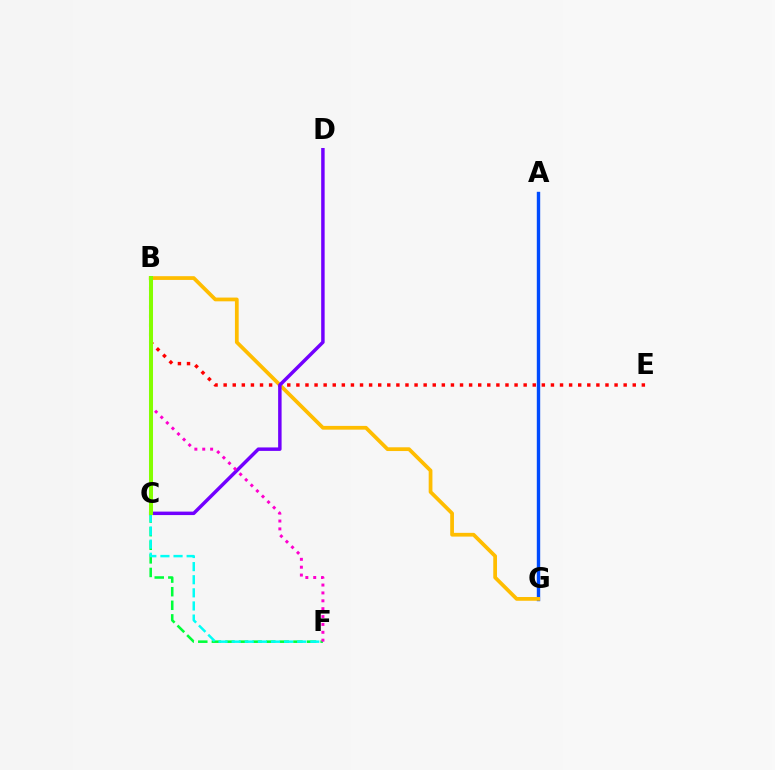{('B', 'E'): [{'color': '#ff0000', 'line_style': 'dotted', 'thickness': 2.47}], ('C', 'F'): [{'color': '#00ff39', 'line_style': 'dashed', 'thickness': 1.85}, {'color': '#00fff6', 'line_style': 'dashed', 'thickness': 1.78}], ('A', 'G'): [{'color': '#004bff', 'line_style': 'solid', 'thickness': 2.44}], ('B', 'G'): [{'color': '#ffbd00', 'line_style': 'solid', 'thickness': 2.7}], ('C', 'D'): [{'color': '#7200ff', 'line_style': 'solid', 'thickness': 2.49}], ('B', 'F'): [{'color': '#ff00cf', 'line_style': 'dotted', 'thickness': 2.14}], ('B', 'C'): [{'color': '#84ff00', 'line_style': 'solid', 'thickness': 2.9}]}